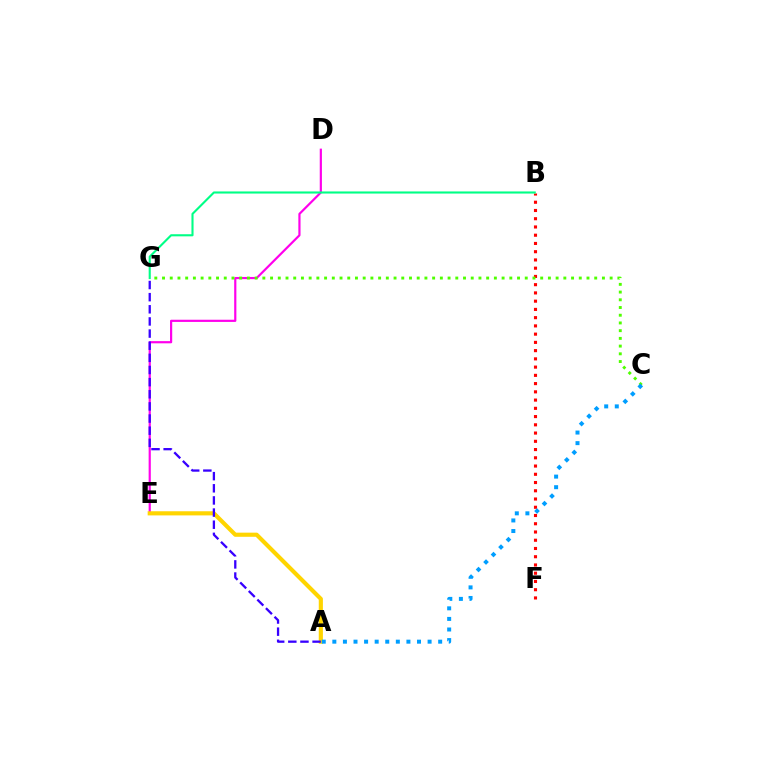{('B', 'F'): [{'color': '#ff0000', 'line_style': 'dotted', 'thickness': 2.24}], ('D', 'E'): [{'color': '#ff00ed', 'line_style': 'solid', 'thickness': 1.58}], ('C', 'G'): [{'color': '#4fff00', 'line_style': 'dotted', 'thickness': 2.1}], ('A', 'E'): [{'color': '#ffd500', 'line_style': 'solid', 'thickness': 2.98}], ('A', 'G'): [{'color': '#3700ff', 'line_style': 'dashed', 'thickness': 1.65}], ('B', 'G'): [{'color': '#00ff86', 'line_style': 'solid', 'thickness': 1.52}], ('A', 'C'): [{'color': '#009eff', 'line_style': 'dotted', 'thickness': 2.88}]}